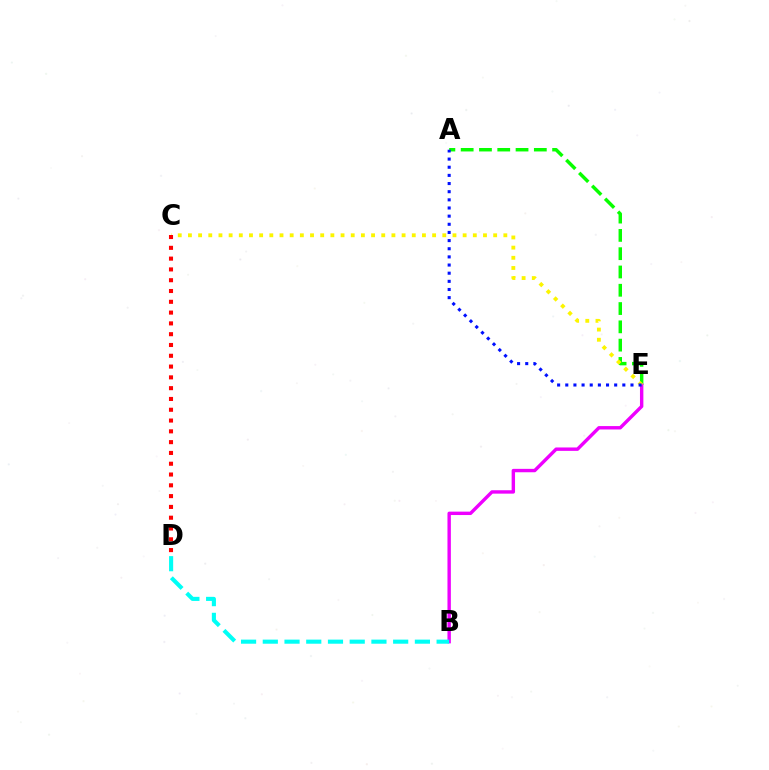{('A', 'E'): [{'color': '#08ff00', 'line_style': 'dashed', 'thickness': 2.48}, {'color': '#0010ff', 'line_style': 'dotted', 'thickness': 2.21}], ('B', 'E'): [{'color': '#ee00ff', 'line_style': 'solid', 'thickness': 2.45}], ('B', 'D'): [{'color': '#00fff6', 'line_style': 'dashed', 'thickness': 2.95}], ('C', 'E'): [{'color': '#fcf500', 'line_style': 'dotted', 'thickness': 2.76}], ('C', 'D'): [{'color': '#ff0000', 'line_style': 'dotted', 'thickness': 2.93}]}